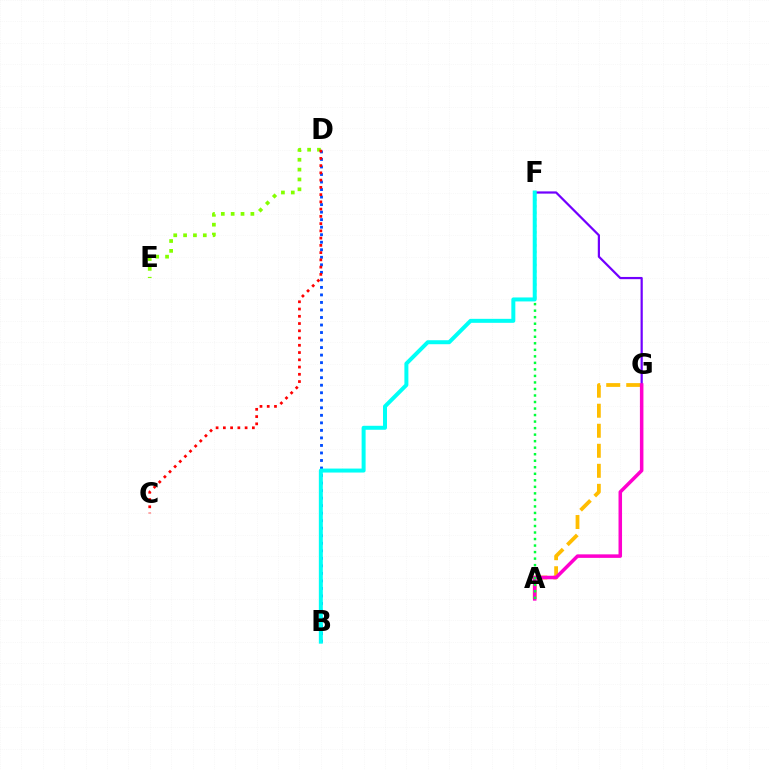{('F', 'G'): [{'color': '#7200ff', 'line_style': 'solid', 'thickness': 1.6}], ('B', 'D'): [{'color': '#004bff', 'line_style': 'dotted', 'thickness': 2.04}], ('A', 'G'): [{'color': '#ffbd00', 'line_style': 'dashed', 'thickness': 2.72}, {'color': '#ff00cf', 'line_style': 'solid', 'thickness': 2.54}], ('A', 'F'): [{'color': '#00ff39', 'line_style': 'dotted', 'thickness': 1.77}], ('D', 'E'): [{'color': '#84ff00', 'line_style': 'dotted', 'thickness': 2.68}], ('B', 'F'): [{'color': '#00fff6', 'line_style': 'solid', 'thickness': 2.87}], ('C', 'D'): [{'color': '#ff0000', 'line_style': 'dotted', 'thickness': 1.97}]}